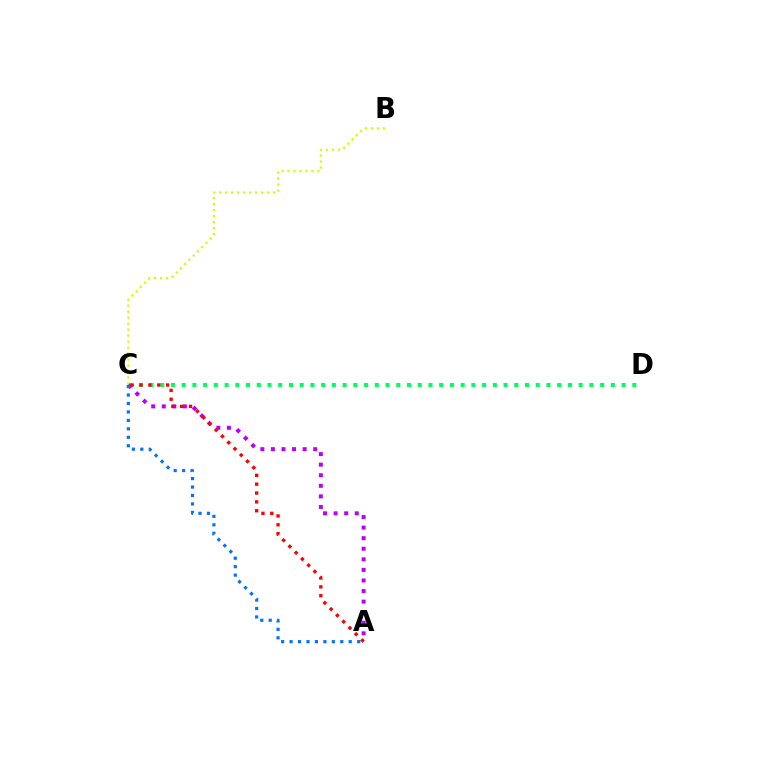{('C', 'D'): [{'color': '#00ff5c', 'line_style': 'dotted', 'thickness': 2.92}], ('B', 'C'): [{'color': '#d1ff00', 'line_style': 'dotted', 'thickness': 1.63}], ('A', 'C'): [{'color': '#b900ff', 'line_style': 'dotted', 'thickness': 2.87}, {'color': '#ff0000', 'line_style': 'dotted', 'thickness': 2.41}, {'color': '#0074ff', 'line_style': 'dotted', 'thickness': 2.3}]}